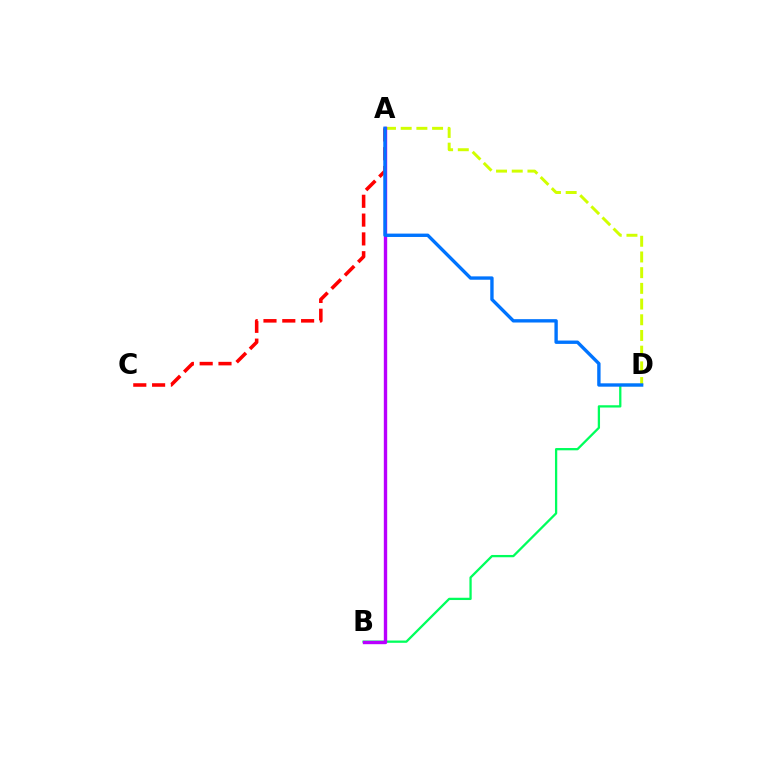{('B', 'D'): [{'color': '#00ff5c', 'line_style': 'solid', 'thickness': 1.64}], ('A', 'C'): [{'color': '#ff0000', 'line_style': 'dashed', 'thickness': 2.56}], ('A', 'D'): [{'color': '#d1ff00', 'line_style': 'dashed', 'thickness': 2.13}, {'color': '#0074ff', 'line_style': 'solid', 'thickness': 2.42}], ('A', 'B'): [{'color': '#b900ff', 'line_style': 'solid', 'thickness': 2.43}]}